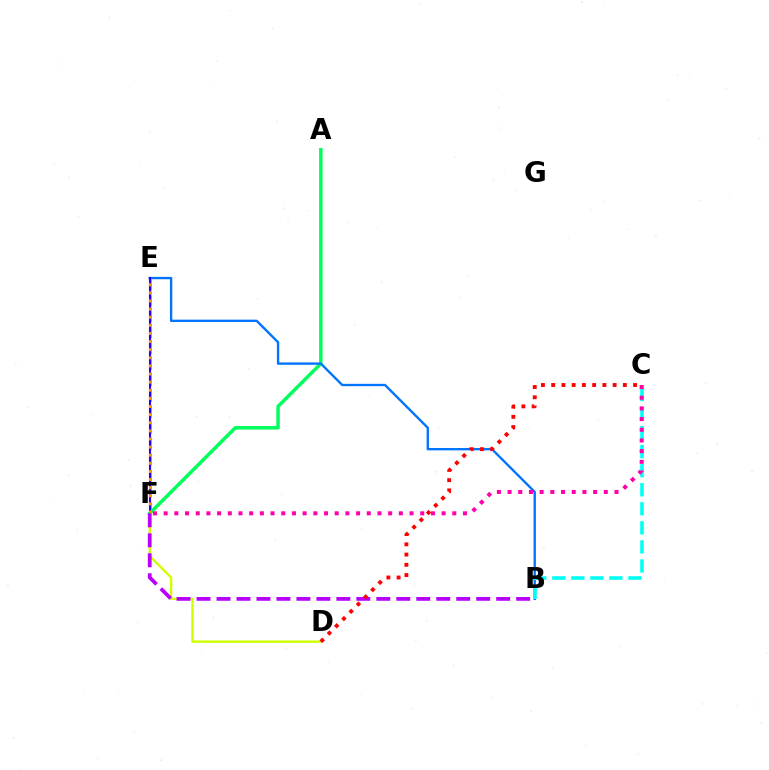{('D', 'F'): [{'color': '#d1ff00', 'line_style': 'solid', 'thickness': 1.72}], ('A', 'F'): [{'color': '#00ff5c', 'line_style': 'solid', 'thickness': 2.5}], ('B', 'F'): [{'color': '#b900ff', 'line_style': 'dashed', 'thickness': 2.71}], ('E', 'F'): [{'color': '#3dff00', 'line_style': 'dashed', 'thickness': 2.16}, {'color': '#2500ff', 'line_style': 'solid', 'thickness': 1.52}, {'color': '#ff9400', 'line_style': 'dotted', 'thickness': 2.2}], ('B', 'E'): [{'color': '#0074ff', 'line_style': 'solid', 'thickness': 1.69}], ('C', 'D'): [{'color': '#ff0000', 'line_style': 'dotted', 'thickness': 2.78}], ('B', 'C'): [{'color': '#00fff6', 'line_style': 'dashed', 'thickness': 2.59}], ('C', 'F'): [{'color': '#ff00ac', 'line_style': 'dotted', 'thickness': 2.9}]}